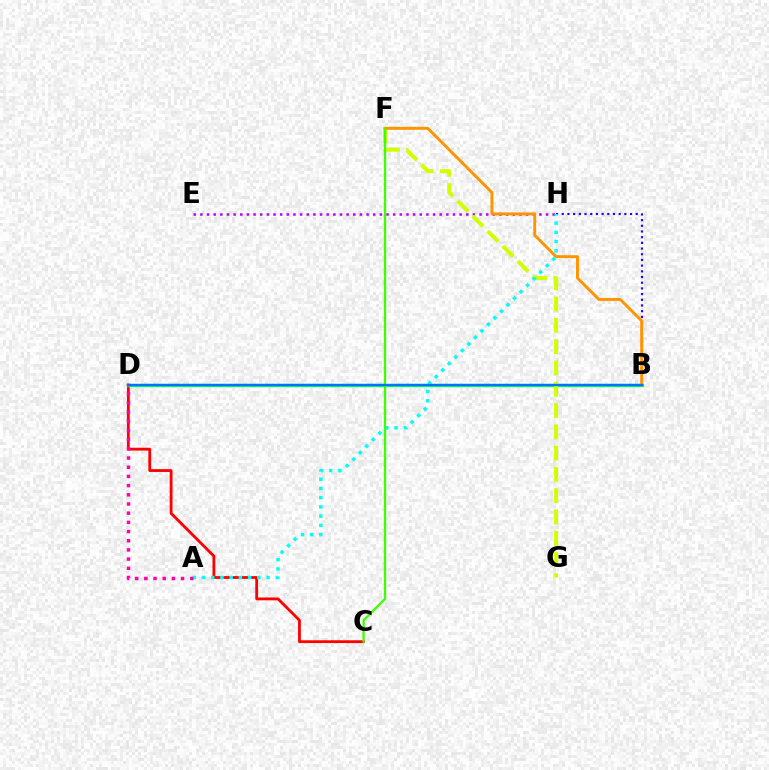{('B', 'H'): [{'color': '#2500ff', 'line_style': 'dotted', 'thickness': 1.55}], ('C', 'D'): [{'color': '#ff0000', 'line_style': 'solid', 'thickness': 2.02}], ('E', 'H'): [{'color': '#b900ff', 'line_style': 'dotted', 'thickness': 1.81}], ('B', 'D'): [{'color': '#00ff5c', 'line_style': 'solid', 'thickness': 2.37}, {'color': '#0074ff', 'line_style': 'solid', 'thickness': 1.67}], ('F', 'G'): [{'color': '#d1ff00', 'line_style': 'dashed', 'thickness': 2.89}], ('B', 'F'): [{'color': '#ff9400', 'line_style': 'solid', 'thickness': 2.12}], ('A', 'H'): [{'color': '#00fff6', 'line_style': 'dotted', 'thickness': 2.51}], ('C', 'F'): [{'color': '#3dff00', 'line_style': 'solid', 'thickness': 1.64}], ('A', 'D'): [{'color': '#ff00ac', 'line_style': 'dotted', 'thickness': 2.5}]}